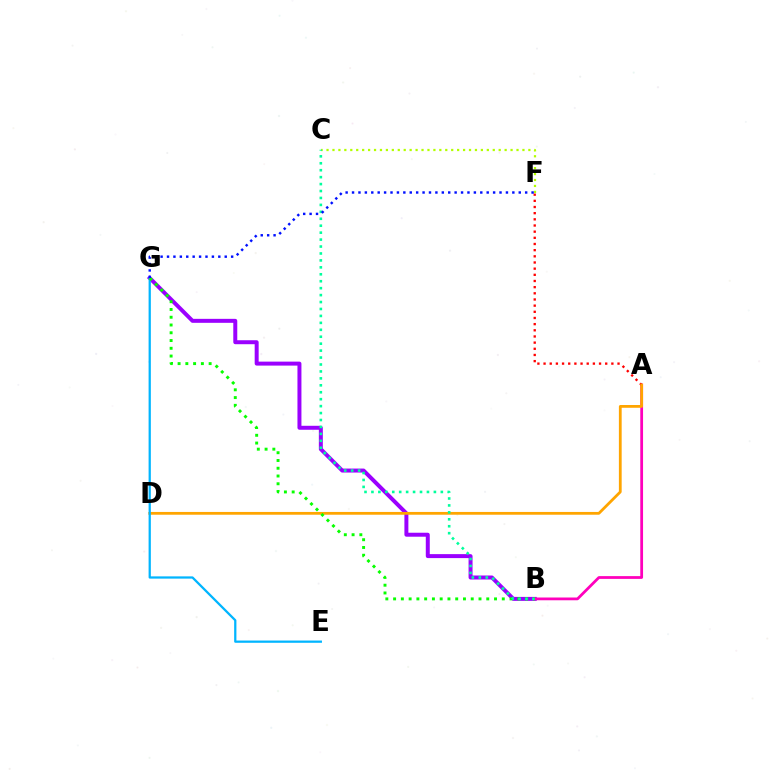{('B', 'G'): [{'color': '#9b00ff', 'line_style': 'solid', 'thickness': 2.86}, {'color': '#08ff00', 'line_style': 'dotted', 'thickness': 2.11}], ('C', 'F'): [{'color': '#b3ff00', 'line_style': 'dotted', 'thickness': 1.61}], ('A', 'B'): [{'color': '#ff00bd', 'line_style': 'solid', 'thickness': 1.99}], ('A', 'F'): [{'color': '#ff0000', 'line_style': 'dotted', 'thickness': 1.67}], ('A', 'D'): [{'color': '#ffa500', 'line_style': 'solid', 'thickness': 2.0}], ('E', 'G'): [{'color': '#00b5ff', 'line_style': 'solid', 'thickness': 1.62}], ('B', 'C'): [{'color': '#00ff9d', 'line_style': 'dotted', 'thickness': 1.89}], ('F', 'G'): [{'color': '#0010ff', 'line_style': 'dotted', 'thickness': 1.74}]}